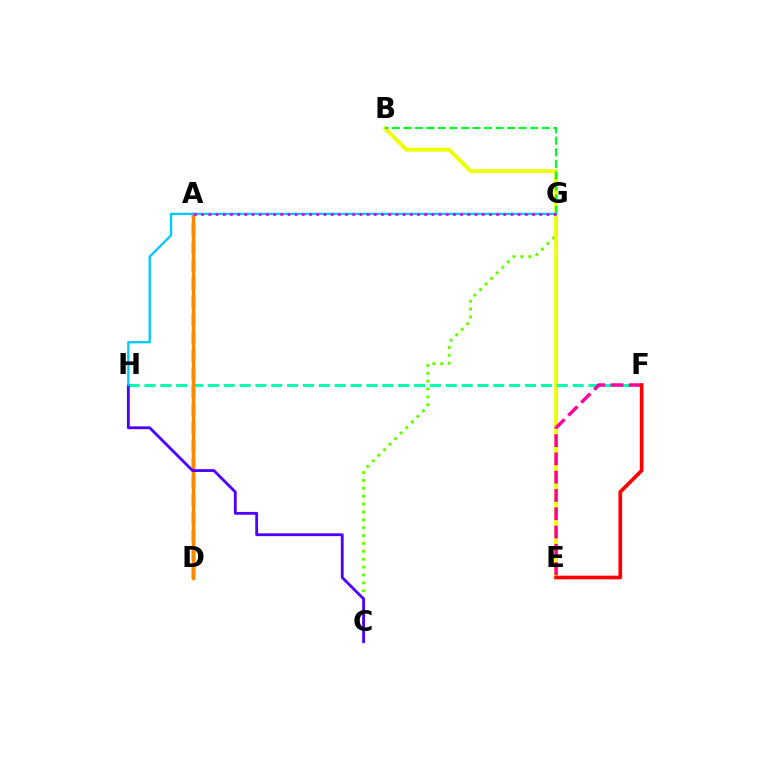{('A', 'D'): [{'color': '#003fff', 'line_style': 'dashed', 'thickness': 2.45}, {'color': '#ff8800', 'line_style': 'solid', 'thickness': 2.49}], ('C', 'G'): [{'color': '#66ff00', 'line_style': 'dotted', 'thickness': 2.14}], ('B', 'E'): [{'color': '#eeff00', 'line_style': 'solid', 'thickness': 2.78}], ('F', 'H'): [{'color': '#00ffaf', 'line_style': 'dashed', 'thickness': 2.15}], ('E', 'F'): [{'color': '#ff00a0', 'line_style': 'dashed', 'thickness': 2.48}, {'color': '#ff0000', 'line_style': 'solid', 'thickness': 2.65}], ('B', 'G'): [{'color': '#00ff27', 'line_style': 'dashed', 'thickness': 1.57}], ('C', 'H'): [{'color': '#4f00ff', 'line_style': 'solid', 'thickness': 2.03}], ('G', 'H'): [{'color': '#00c7ff', 'line_style': 'solid', 'thickness': 1.65}], ('A', 'G'): [{'color': '#d600ff', 'line_style': 'dotted', 'thickness': 1.95}]}